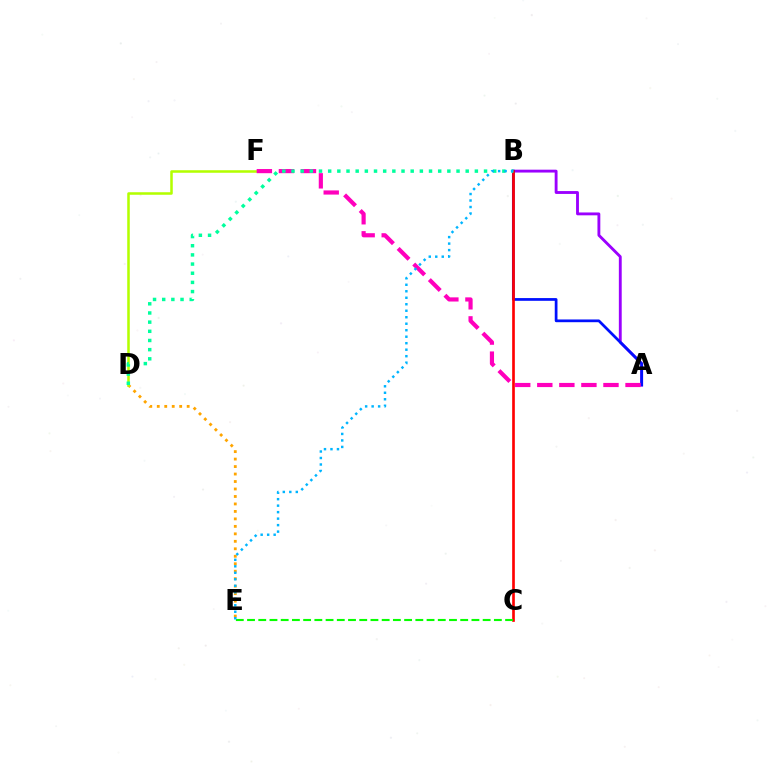{('D', 'E'): [{'color': '#ffa500', 'line_style': 'dotted', 'thickness': 2.03}], ('A', 'B'): [{'color': '#9b00ff', 'line_style': 'solid', 'thickness': 2.06}, {'color': '#0010ff', 'line_style': 'solid', 'thickness': 1.97}], ('B', 'C'): [{'color': '#ff0000', 'line_style': 'solid', 'thickness': 1.92}], ('D', 'F'): [{'color': '#b3ff00', 'line_style': 'solid', 'thickness': 1.82}], ('A', 'F'): [{'color': '#ff00bd', 'line_style': 'dashed', 'thickness': 3.0}], ('B', 'D'): [{'color': '#00ff9d', 'line_style': 'dotted', 'thickness': 2.49}], ('C', 'E'): [{'color': '#08ff00', 'line_style': 'dashed', 'thickness': 1.52}], ('B', 'E'): [{'color': '#00b5ff', 'line_style': 'dotted', 'thickness': 1.76}]}